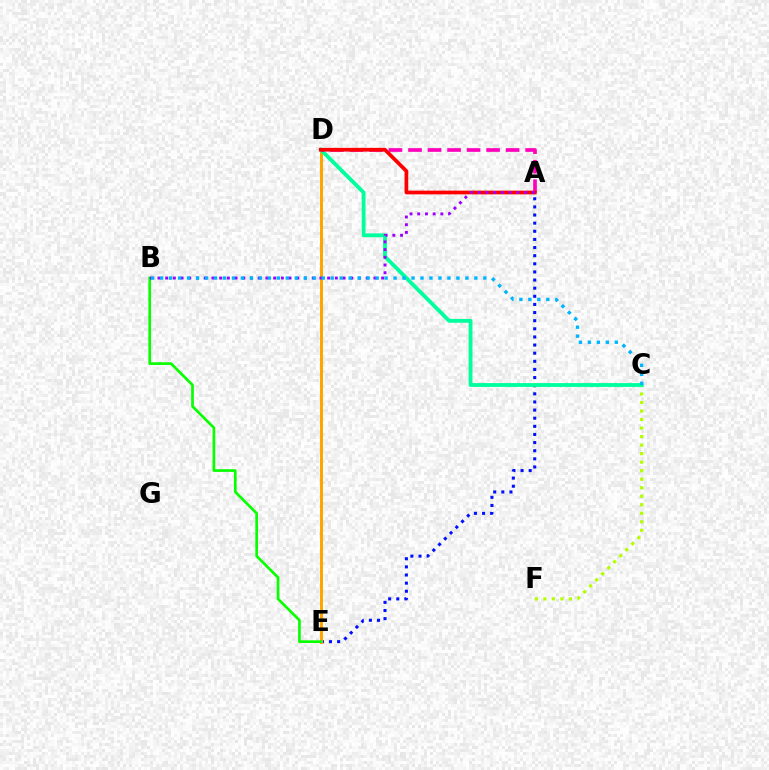{('A', 'E'): [{'color': '#0010ff', 'line_style': 'dotted', 'thickness': 2.21}], ('C', 'F'): [{'color': '#b3ff00', 'line_style': 'dotted', 'thickness': 2.31}], ('D', 'E'): [{'color': '#ffa500', 'line_style': 'solid', 'thickness': 2.16}], ('C', 'D'): [{'color': '#00ff9d', 'line_style': 'solid', 'thickness': 2.75}], ('B', 'E'): [{'color': '#08ff00', 'line_style': 'solid', 'thickness': 1.94}], ('A', 'D'): [{'color': '#ff00bd', 'line_style': 'dashed', 'thickness': 2.65}, {'color': '#ff0000', 'line_style': 'solid', 'thickness': 2.68}], ('A', 'B'): [{'color': '#9b00ff', 'line_style': 'dotted', 'thickness': 2.1}], ('B', 'C'): [{'color': '#00b5ff', 'line_style': 'dotted', 'thickness': 2.44}]}